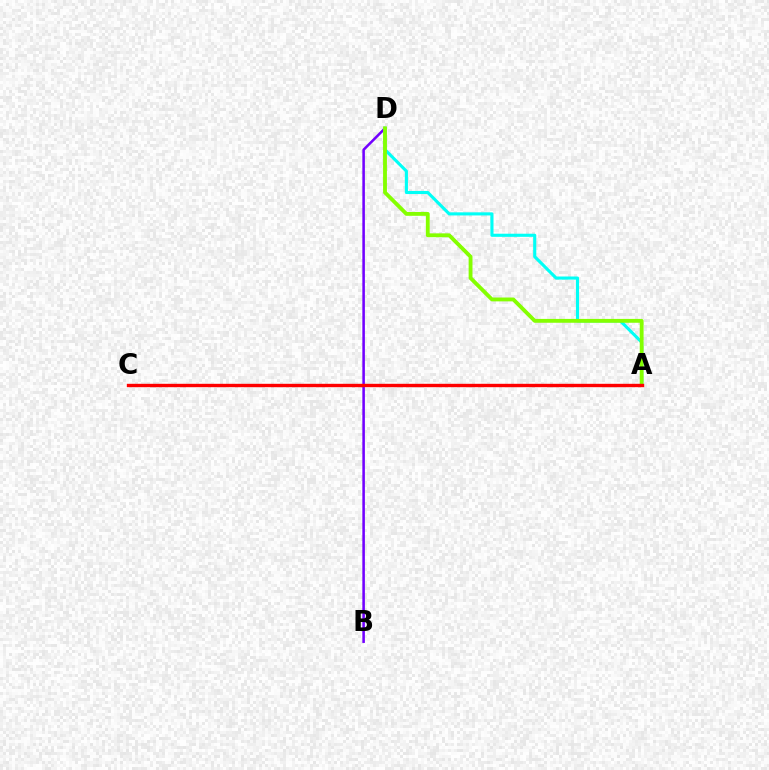{('B', 'D'): [{'color': '#7200ff', 'line_style': 'solid', 'thickness': 1.84}], ('A', 'D'): [{'color': '#00fff6', 'line_style': 'solid', 'thickness': 2.24}, {'color': '#84ff00', 'line_style': 'solid', 'thickness': 2.77}], ('A', 'C'): [{'color': '#ff0000', 'line_style': 'solid', 'thickness': 2.43}]}